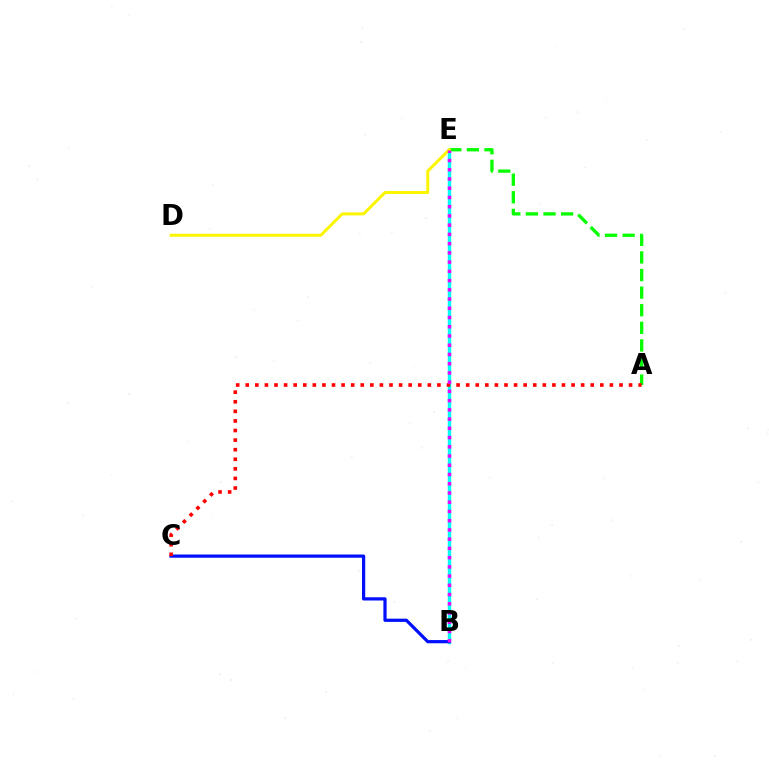{('B', 'E'): [{'color': '#00fff6', 'line_style': 'solid', 'thickness': 2.49}, {'color': '#ee00ff', 'line_style': 'dotted', 'thickness': 2.51}], ('B', 'C'): [{'color': '#0010ff', 'line_style': 'solid', 'thickness': 2.32}], ('A', 'E'): [{'color': '#08ff00', 'line_style': 'dashed', 'thickness': 2.39}], ('D', 'E'): [{'color': '#fcf500', 'line_style': 'solid', 'thickness': 2.15}], ('A', 'C'): [{'color': '#ff0000', 'line_style': 'dotted', 'thickness': 2.6}]}